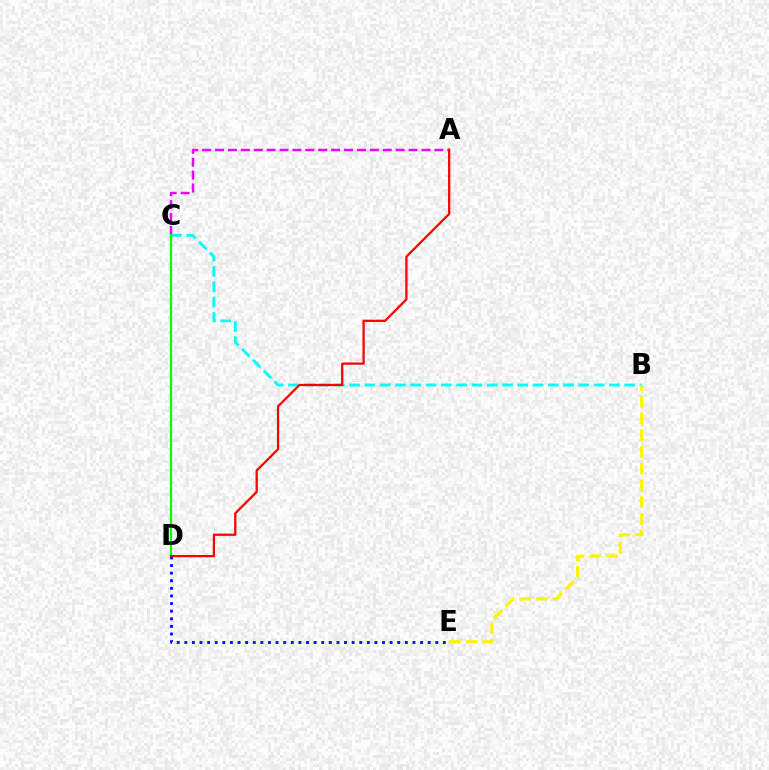{('B', 'C'): [{'color': '#00fff6', 'line_style': 'dashed', 'thickness': 2.08}], ('A', 'C'): [{'color': '#ee00ff', 'line_style': 'dashed', 'thickness': 1.75}], ('C', 'D'): [{'color': '#08ff00', 'line_style': 'solid', 'thickness': 1.57}], ('D', 'E'): [{'color': '#0010ff', 'line_style': 'dotted', 'thickness': 2.07}], ('B', 'E'): [{'color': '#fcf500', 'line_style': 'dashed', 'thickness': 2.27}], ('A', 'D'): [{'color': '#ff0000', 'line_style': 'solid', 'thickness': 1.62}]}